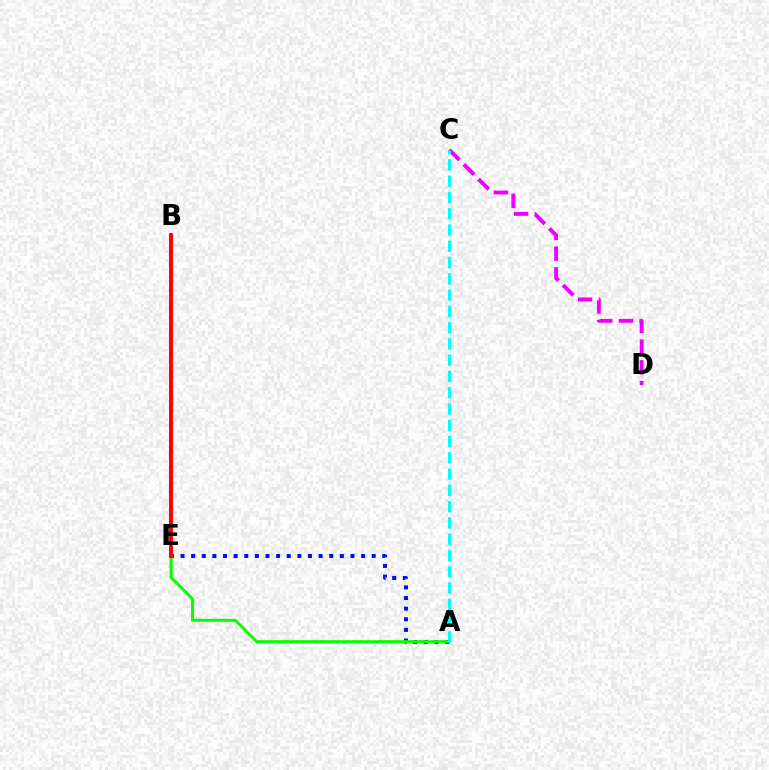{('A', 'E'): [{'color': '#0010ff', 'line_style': 'dotted', 'thickness': 2.89}, {'color': '#08ff00', 'line_style': 'solid', 'thickness': 2.14}], ('C', 'D'): [{'color': '#ee00ff', 'line_style': 'dashed', 'thickness': 2.82}], ('B', 'E'): [{'color': '#fcf500', 'line_style': 'dashed', 'thickness': 2.71}, {'color': '#ff0000', 'line_style': 'solid', 'thickness': 2.82}], ('A', 'C'): [{'color': '#00fff6', 'line_style': 'dashed', 'thickness': 2.21}]}